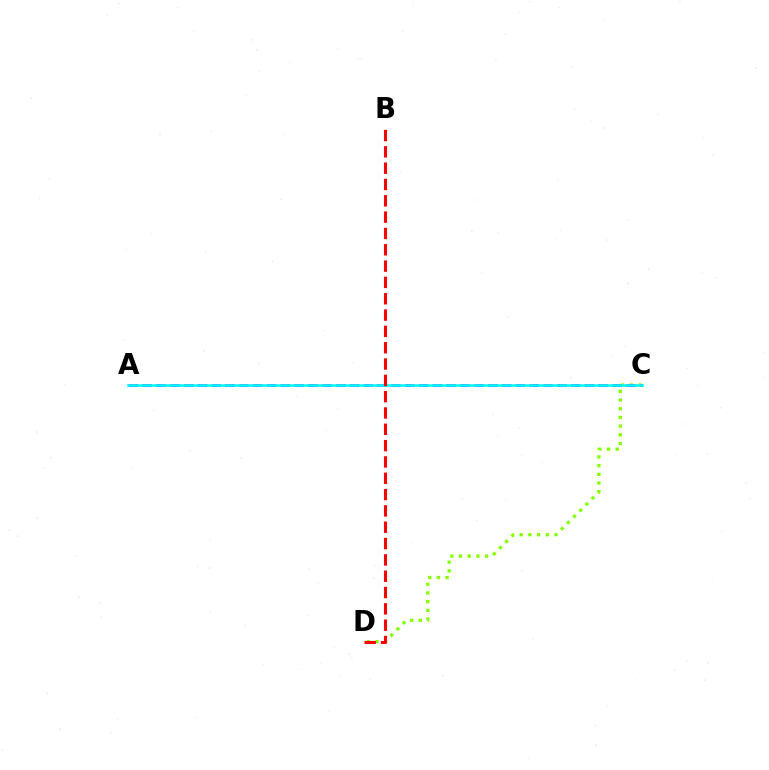{('C', 'D'): [{'color': '#84ff00', 'line_style': 'dotted', 'thickness': 2.36}], ('A', 'C'): [{'color': '#7200ff', 'line_style': 'dashed', 'thickness': 1.88}, {'color': '#00fff6', 'line_style': 'solid', 'thickness': 1.84}], ('B', 'D'): [{'color': '#ff0000', 'line_style': 'dashed', 'thickness': 2.22}]}